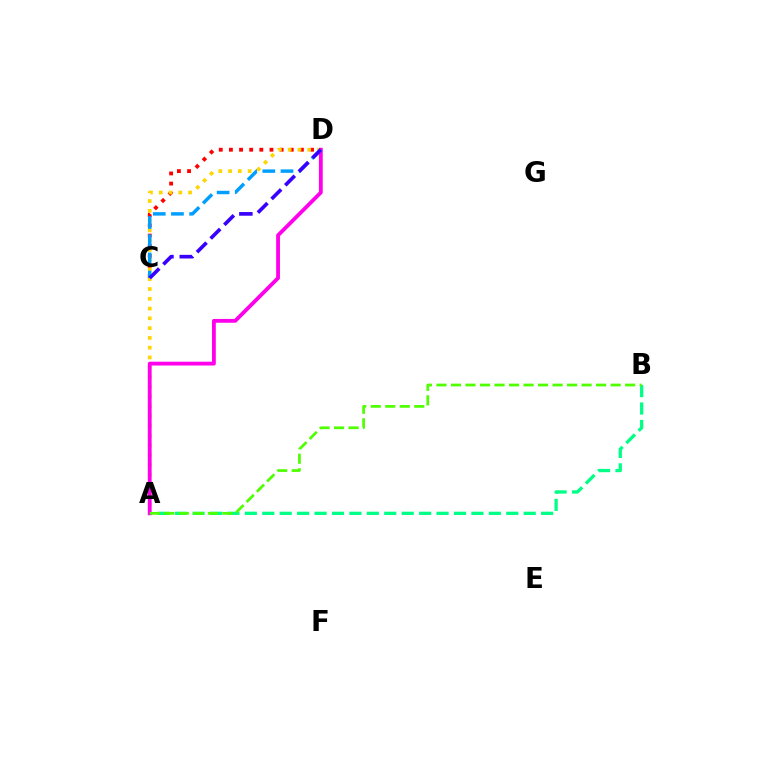{('C', 'D'): [{'color': '#ff0000', 'line_style': 'dotted', 'thickness': 2.76}, {'color': '#009eff', 'line_style': 'dashed', 'thickness': 2.47}, {'color': '#3700ff', 'line_style': 'dashed', 'thickness': 2.63}], ('A', 'D'): [{'color': '#ffd500', 'line_style': 'dotted', 'thickness': 2.66}, {'color': '#ff00ed', 'line_style': 'solid', 'thickness': 2.75}], ('A', 'B'): [{'color': '#00ff86', 'line_style': 'dashed', 'thickness': 2.37}, {'color': '#4fff00', 'line_style': 'dashed', 'thickness': 1.97}]}